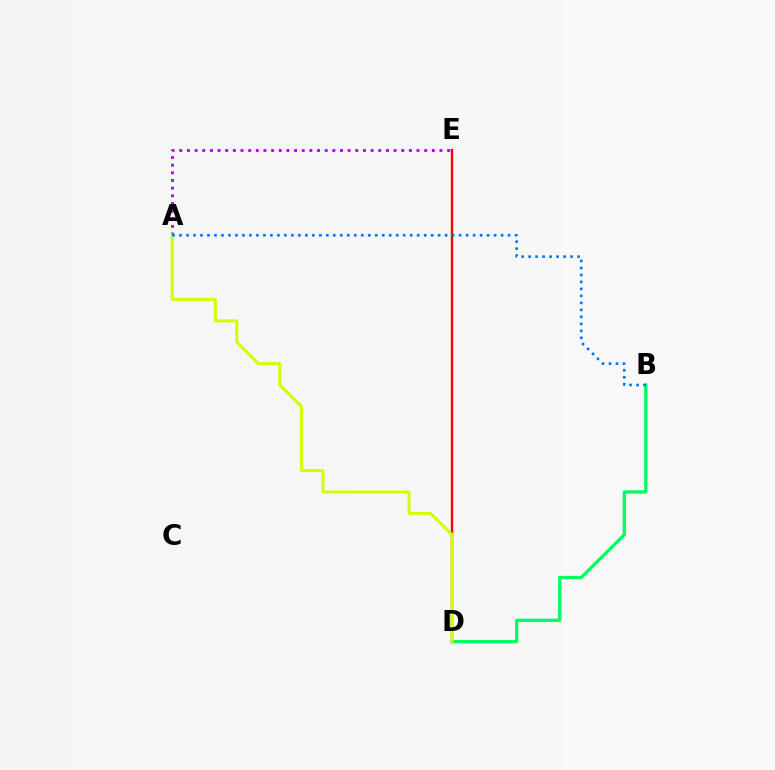{('B', 'D'): [{'color': '#00ff5c', 'line_style': 'solid', 'thickness': 2.34}], ('A', 'E'): [{'color': '#b900ff', 'line_style': 'dotted', 'thickness': 2.08}], ('D', 'E'): [{'color': '#ff0000', 'line_style': 'solid', 'thickness': 1.73}], ('A', 'D'): [{'color': '#d1ff00', 'line_style': 'solid', 'thickness': 2.17}], ('A', 'B'): [{'color': '#0074ff', 'line_style': 'dotted', 'thickness': 1.9}]}